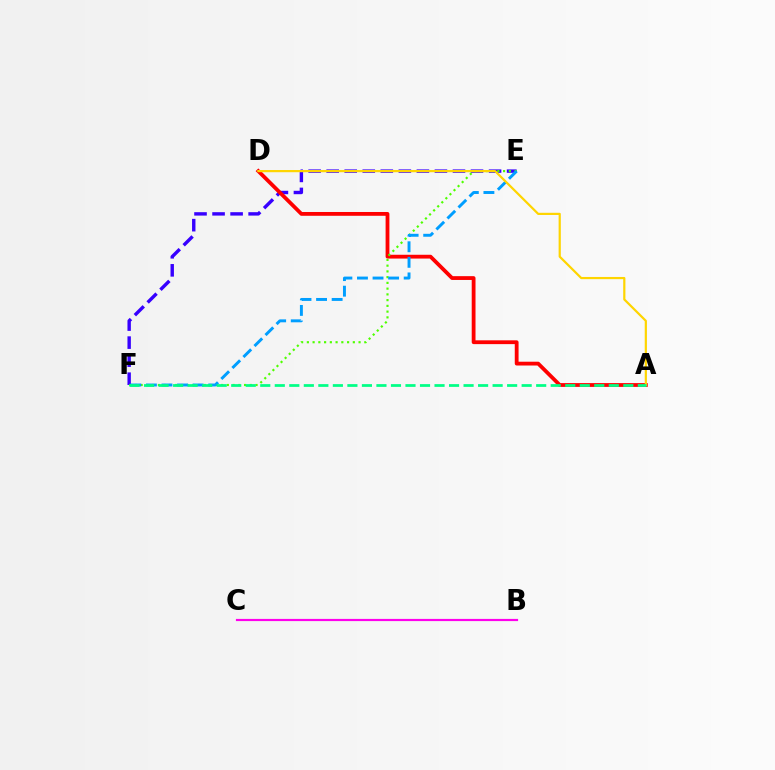{('E', 'F'): [{'color': '#3700ff', 'line_style': 'dashed', 'thickness': 2.45}, {'color': '#4fff00', 'line_style': 'dotted', 'thickness': 1.56}, {'color': '#009eff', 'line_style': 'dashed', 'thickness': 2.12}], ('A', 'D'): [{'color': '#ff0000', 'line_style': 'solid', 'thickness': 2.74}, {'color': '#ffd500', 'line_style': 'solid', 'thickness': 1.58}], ('B', 'C'): [{'color': '#ff00ed', 'line_style': 'solid', 'thickness': 1.57}], ('A', 'F'): [{'color': '#00ff86', 'line_style': 'dashed', 'thickness': 1.97}]}